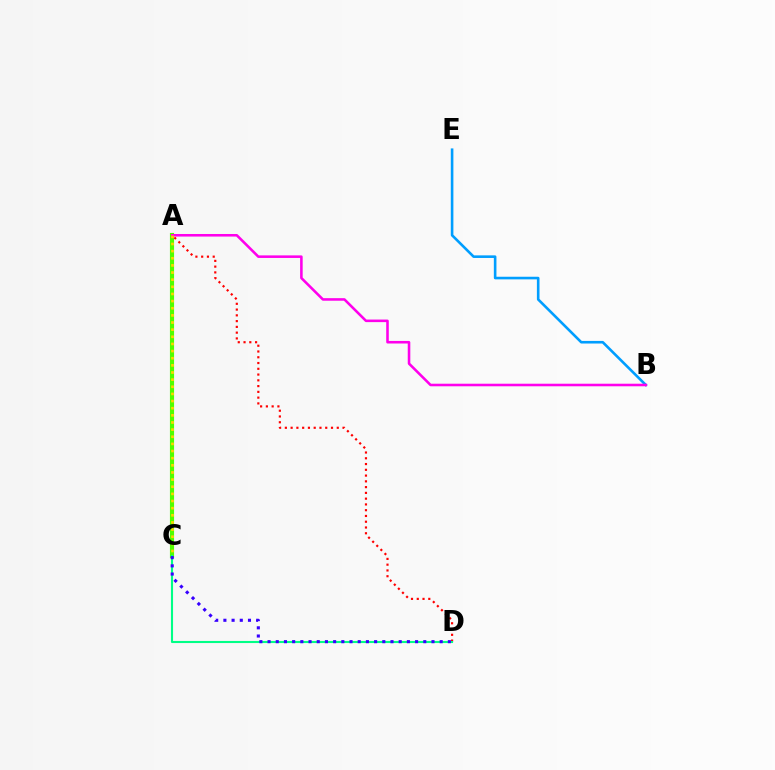{('A', 'C'): [{'color': '#4fff00', 'line_style': 'solid', 'thickness': 2.98}, {'color': '#ffd500', 'line_style': 'dotted', 'thickness': 1.94}], ('A', 'D'): [{'color': '#ff0000', 'line_style': 'dotted', 'thickness': 1.57}], ('B', 'E'): [{'color': '#009eff', 'line_style': 'solid', 'thickness': 1.88}], ('C', 'D'): [{'color': '#00ff86', 'line_style': 'solid', 'thickness': 1.51}, {'color': '#3700ff', 'line_style': 'dotted', 'thickness': 2.23}], ('A', 'B'): [{'color': '#ff00ed', 'line_style': 'solid', 'thickness': 1.85}]}